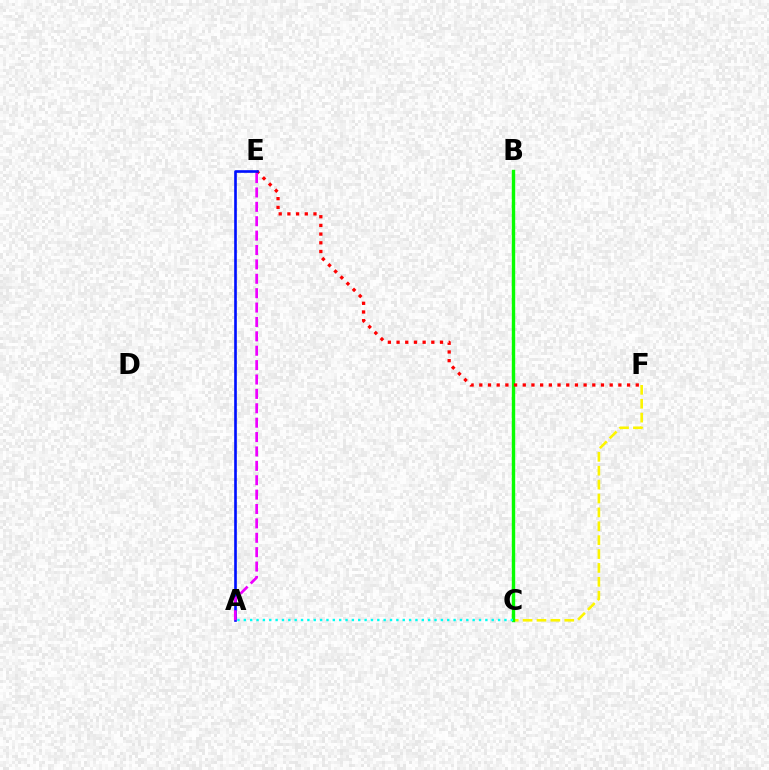{('C', 'F'): [{'color': '#fcf500', 'line_style': 'dashed', 'thickness': 1.89}], ('B', 'C'): [{'color': '#08ff00', 'line_style': 'solid', 'thickness': 2.45}], ('E', 'F'): [{'color': '#ff0000', 'line_style': 'dotted', 'thickness': 2.36}], ('A', 'E'): [{'color': '#0010ff', 'line_style': 'solid', 'thickness': 1.91}, {'color': '#ee00ff', 'line_style': 'dashed', 'thickness': 1.95}], ('A', 'C'): [{'color': '#00fff6', 'line_style': 'dotted', 'thickness': 1.73}]}